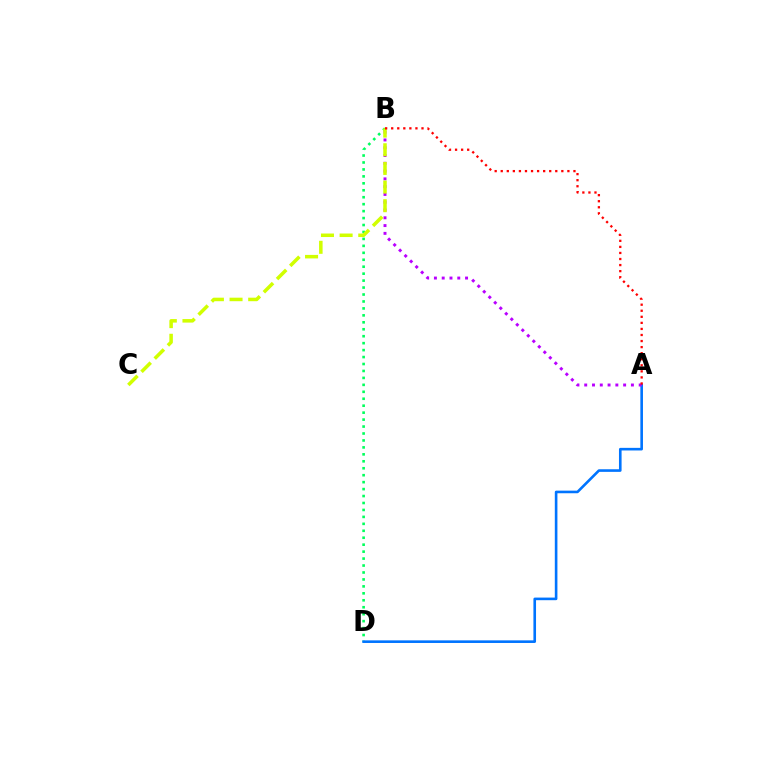{('B', 'D'): [{'color': '#00ff5c', 'line_style': 'dotted', 'thickness': 1.89}], ('A', 'D'): [{'color': '#0074ff', 'line_style': 'solid', 'thickness': 1.88}], ('A', 'B'): [{'color': '#b900ff', 'line_style': 'dotted', 'thickness': 2.11}, {'color': '#ff0000', 'line_style': 'dotted', 'thickness': 1.65}], ('B', 'C'): [{'color': '#d1ff00', 'line_style': 'dashed', 'thickness': 2.53}]}